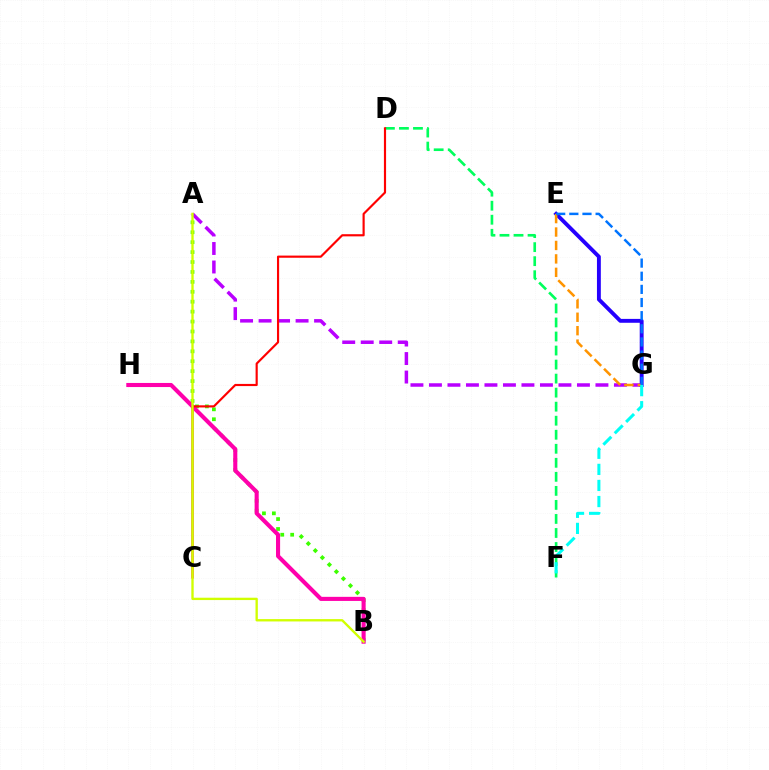{('A', 'B'): [{'color': '#3dff00', 'line_style': 'dotted', 'thickness': 2.7}, {'color': '#d1ff00', 'line_style': 'solid', 'thickness': 1.69}], ('B', 'H'): [{'color': '#ff00ac', 'line_style': 'solid', 'thickness': 2.94}], ('D', 'F'): [{'color': '#00ff5c', 'line_style': 'dashed', 'thickness': 1.91}], ('A', 'G'): [{'color': '#b900ff', 'line_style': 'dashed', 'thickness': 2.51}], ('C', 'D'): [{'color': '#ff0000', 'line_style': 'solid', 'thickness': 1.56}], ('E', 'G'): [{'color': '#2500ff', 'line_style': 'solid', 'thickness': 2.79}, {'color': '#ff9400', 'line_style': 'dashed', 'thickness': 1.83}, {'color': '#0074ff', 'line_style': 'dashed', 'thickness': 1.79}], ('F', 'G'): [{'color': '#00fff6', 'line_style': 'dashed', 'thickness': 2.18}]}